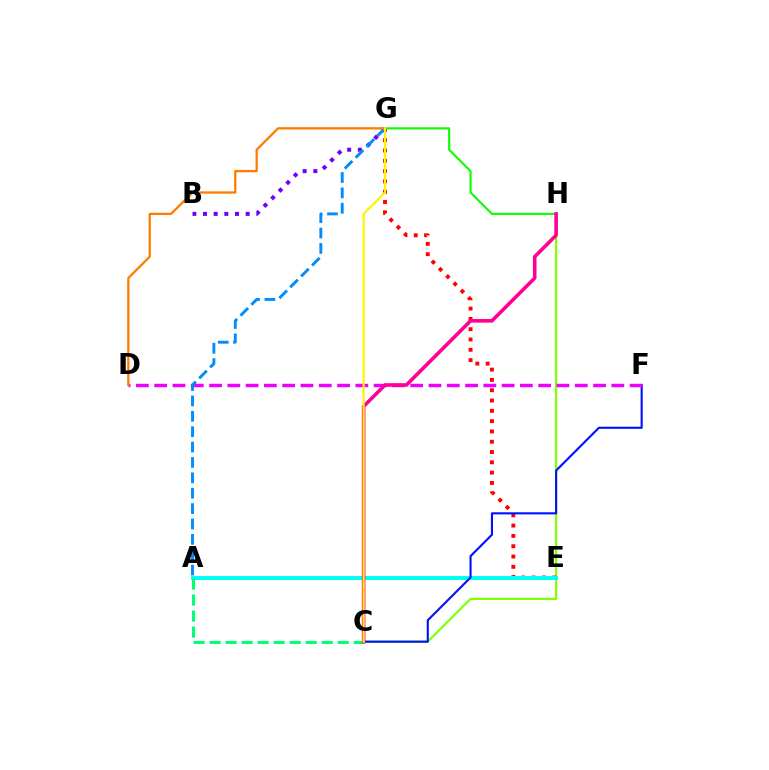{('C', 'H'): [{'color': '#84ff00', 'line_style': 'solid', 'thickness': 1.6}, {'color': '#ff0094', 'line_style': 'solid', 'thickness': 2.58}], ('B', 'G'): [{'color': '#7200ff', 'line_style': 'dotted', 'thickness': 2.9}], ('E', 'G'): [{'color': '#ff0000', 'line_style': 'dotted', 'thickness': 2.8}], ('A', 'E'): [{'color': '#00fff6', 'line_style': 'solid', 'thickness': 2.84}], ('C', 'F'): [{'color': '#0010ff', 'line_style': 'solid', 'thickness': 1.52}], ('D', 'F'): [{'color': '#ee00ff', 'line_style': 'dashed', 'thickness': 2.48}], ('A', 'C'): [{'color': '#00ff74', 'line_style': 'dashed', 'thickness': 2.18}], ('A', 'G'): [{'color': '#008cff', 'line_style': 'dashed', 'thickness': 2.09}], ('G', 'H'): [{'color': '#08ff00', 'line_style': 'solid', 'thickness': 1.51}], ('D', 'G'): [{'color': '#ff7c00', 'line_style': 'solid', 'thickness': 1.65}], ('C', 'G'): [{'color': '#fcf500', 'line_style': 'solid', 'thickness': 1.59}]}